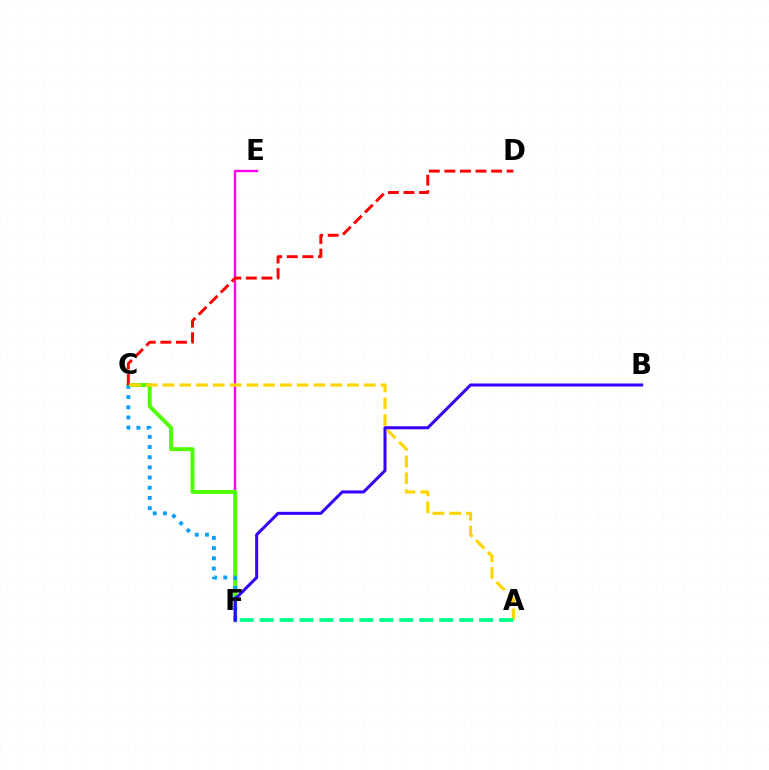{('E', 'F'): [{'color': '#ff00ed', 'line_style': 'solid', 'thickness': 1.71}], ('C', 'F'): [{'color': '#4fff00', 'line_style': 'solid', 'thickness': 2.81}, {'color': '#009eff', 'line_style': 'dotted', 'thickness': 2.77}], ('B', 'F'): [{'color': '#3700ff', 'line_style': 'solid', 'thickness': 2.19}], ('C', 'D'): [{'color': '#ff0000', 'line_style': 'dashed', 'thickness': 2.12}], ('A', 'C'): [{'color': '#ffd500', 'line_style': 'dashed', 'thickness': 2.28}], ('A', 'F'): [{'color': '#00ff86', 'line_style': 'dashed', 'thickness': 2.71}]}